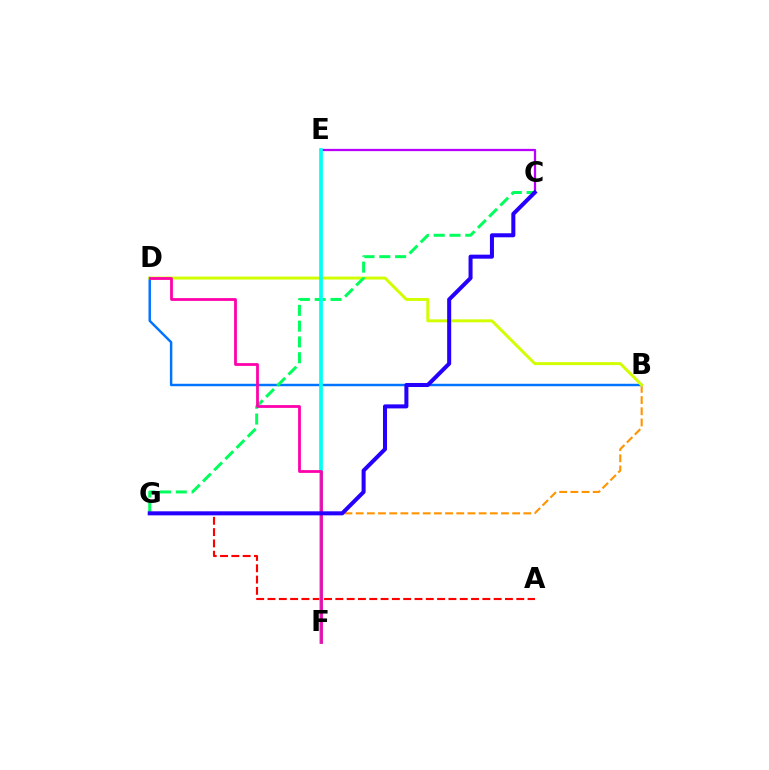{('B', 'G'): [{'color': '#ff9400', 'line_style': 'dashed', 'thickness': 1.52}], ('C', 'E'): [{'color': '#b900ff', 'line_style': 'solid', 'thickness': 1.63}], ('B', 'D'): [{'color': '#0074ff', 'line_style': 'solid', 'thickness': 1.77}, {'color': '#d1ff00', 'line_style': 'solid', 'thickness': 2.12}], ('A', 'G'): [{'color': '#ff0000', 'line_style': 'dashed', 'thickness': 1.54}], ('E', 'F'): [{'color': '#3dff00', 'line_style': 'solid', 'thickness': 1.66}, {'color': '#00fff6', 'line_style': 'solid', 'thickness': 2.62}], ('C', 'G'): [{'color': '#00ff5c', 'line_style': 'dashed', 'thickness': 2.15}, {'color': '#2500ff', 'line_style': 'solid', 'thickness': 2.9}], ('D', 'F'): [{'color': '#ff00ac', 'line_style': 'solid', 'thickness': 2.0}]}